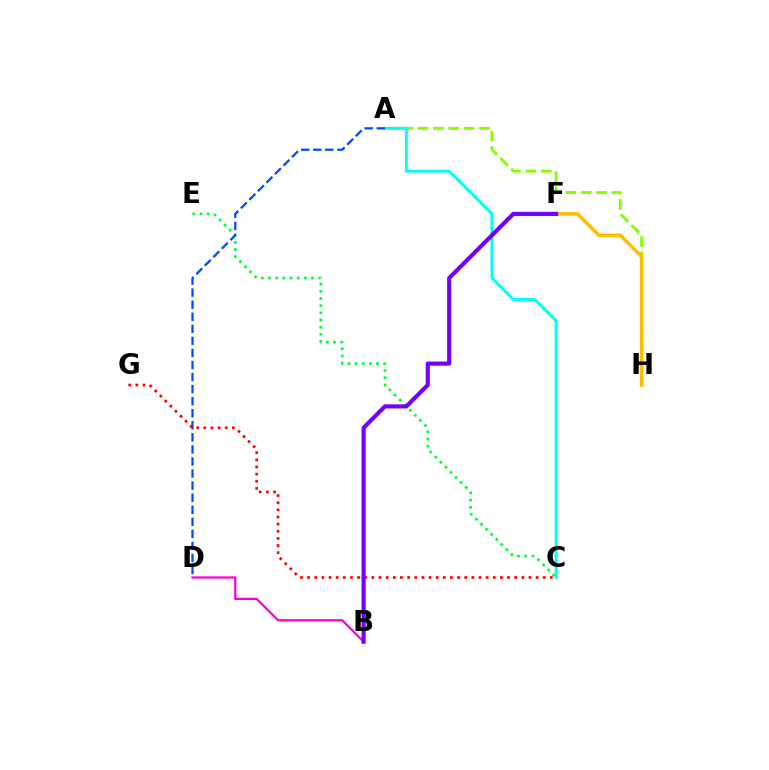{('B', 'D'): [{'color': '#ff00cf', 'line_style': 'solid', 'thickness': 1.62}], ('A', 'H'): [{'color': '#84ff00', 'line_style': 'dashed', 'thickness': 2.08}], ('A', 'C'): [{'color': '#00fff6', 'line_style': 'solid', 'thickness': 2.13}], ('C', 'E'): [{'color': '#00ff39', 'line_style': 'dotted', 'thickness': 1.95}], ('F', 'H'): [{'color': '#ffbd00', 'line_style': 'solid', 'thickness': 2.62}], ('A', 'D'): [{'color': '#004bff', 'line_style': 'dashed', 'thickness': 1.64}], ('C', 'G'): [{'color': '#ff0000', 'line_style': 'dotted', 'thickness': 1.94}], ('B', 'F'): [{'color': '#7200ff', 'line_style': 'solid', 'thickness': 2.97}]}